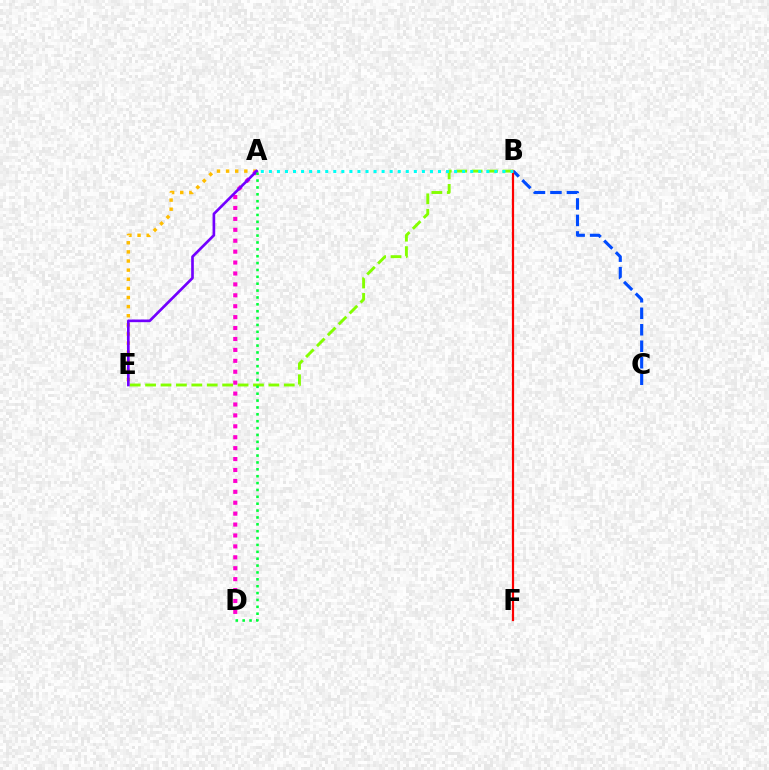{('B', 'E'): [{'color': '#84ff00', 'line_style': 'dashed', 'thickness': 2.09}], ('B', 'C'): [{'color': '#004bff', 'line_style': 'dashed', 'thickness': 2.24}], ('A', 'E'): [{'color': '#ffbd00', 'line_style': 'dotted', 'thickness': 2.48}, {'color': '#7200ff', 'line_style': 'solid', 'thickness': 1.92}], ('B', 'F'): [{'color': '#ff0000', 'line_style': 'solid', 'thickness': 1.59}], ('A', 'B'): [{'color': '#00fff6', 'line_style': 'dotted', 'thickness': 2.19}], ('A', 'D'): [{'color': '#ff00cf', 'line_style': 'dotted', 'thickness': 2.97}, {'color': '#00ff39', 'line_style': 'dotted', 'thickness': 1.87}]}